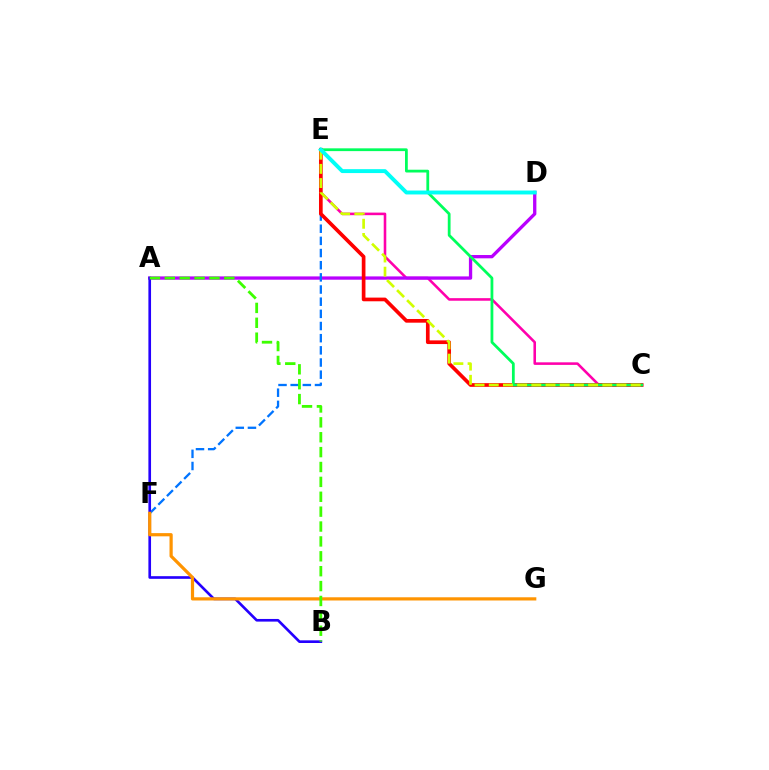{('C', 'E'): [{'color': '#ff00ac', 'line_style': 'solid', 'thickness': 1.85}, {'color': '#ff0000', 'line_style': 'solid', 'thickness': 2.65}, {'color': '#00ff5c', 'line_style': 'solid', 'thickness': 2.0}, {'color': '#d1ff00', 'line_style': 'dashed', 'thickness': 1.93}], ('A', 'D'): [{'color': '#b900ff', 'line_style': 'solid', 'thickness': 2.38}], ('E', 'F'): [{'color': '#0074ff', 'line_style': 'dashed', 'thickness': 1.65}], ('A', 'B'): [{'color': '#2500ff', 'line_style': 'solid', 'thickness': 1.91}, {'color': '#3dff00', 'line_style': 'dashed', 'thickness': 2.02}], ('F', 'G'): [{'color': '#ff9400', 'line_style': 'solid', 'thickness': 2.31}], ('D', 'E'): [{'color': '#00fff6', 'line_style': 'solid', 'thickness': 2.82}]}